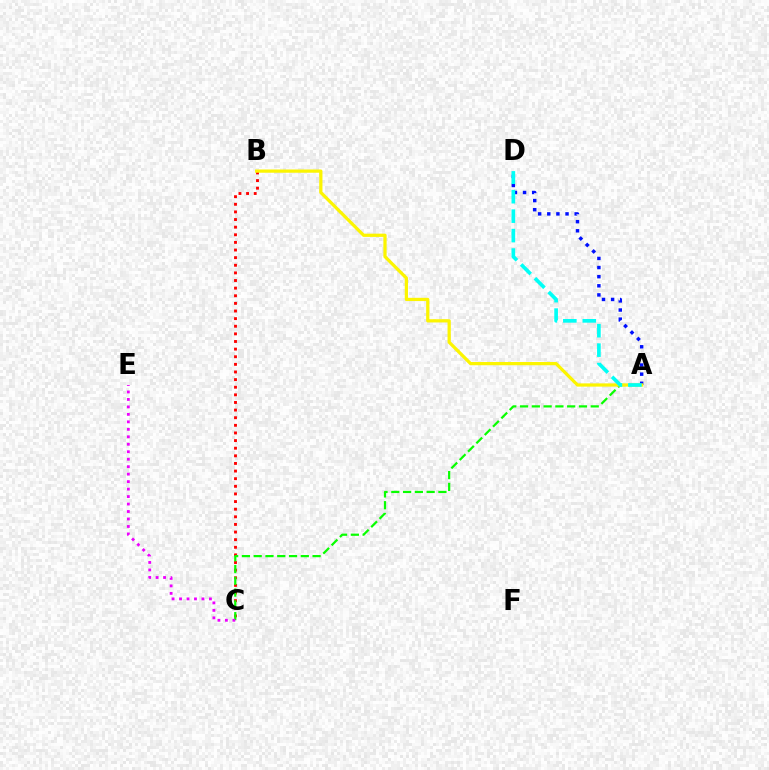{('B', 'C'): [{'color': '#ff0000', 'line_style': 'dotted', 'thickness': 2.07}], ('A', 'C'): [{'color': '#08ff00', 'line_style': 'dashed', 'thickness': 1.6}], ('C', 'E'): [{'color': '#ee00ff', 'line_style': 'dotted', 'thickness': 2.03}], ('A', 'D'): [{'color': '#0010ff', 'line_style': 'dotted', 'thickness': 2.48}, {'color': '#00fff6', 'line_style': 'dashed', 'thickness': 2.64}], ('A', 'B'): [{'color': '#fcf500', 'line_style': 'solid', 'thickness': 2.34}]}